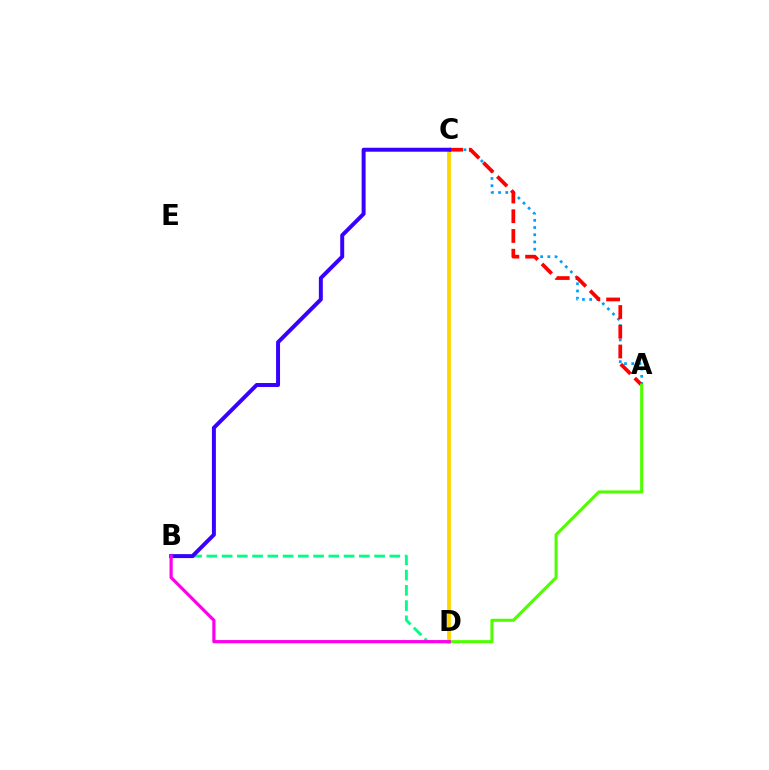{('C', 'D'): [{'color': '#ffd500', 'line_style': 'solid', 'thickness': 2.74}], ('B', 'D'): [{'color': '#00ff86', 'line_style': 'dashed', 'thickness': 2.07}, {'color': '#ff00ed', 'line_style': 'solid', 'thickness': 2.3}], ('A', 'C'): [{'color': '#009eff', 'line_style': 'dotted', 'thickness': 1.96}, {'color': '#ff0000', 'line_style': 'dashed', 'thickness': 2.68}], ('A', 'D'): [{'color': '#4fff00', 'line_style': 'solid', 'thickness': 2.21}], ('B', 'C'): [{'color': '#3700ff', 'line_style': 'solid', 'thickness': 2.85}]}